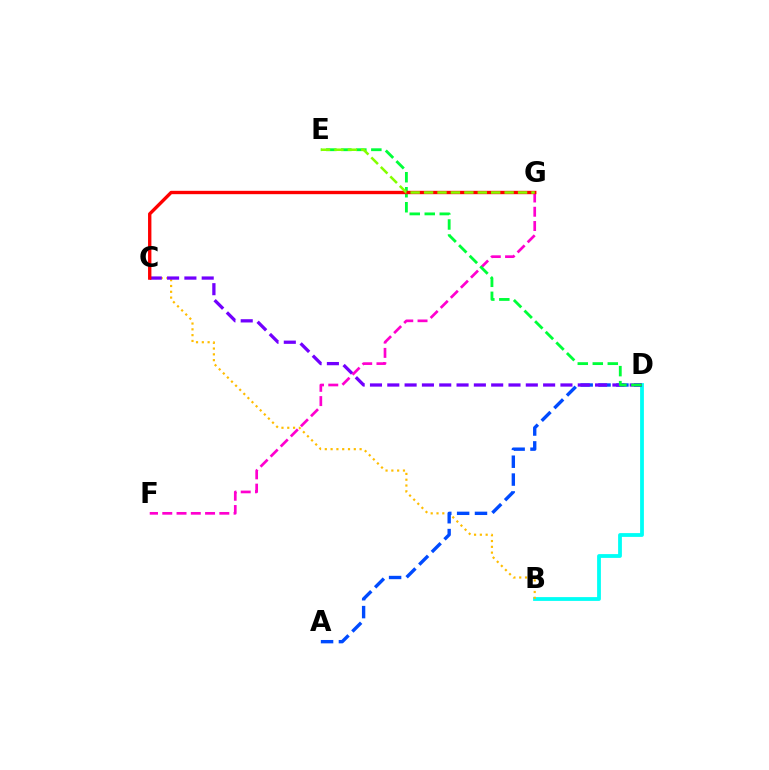{('B', 'D'): [{'color': '#00fff6', 'line_style': 'solid', 'thickness': 2.73}], ('B', 'C'): [{'color': '#ffbd00', 'line_style': 'dotted', 'thickness': 1.58}], ('A', 'D'): [{'color': '#004bff', 'line_style': 'dashed', 'thickness': 2.43}], ('C', 'D'): [{'color': '#7200ff', 'line_style': 'dashed', 'thickness': 2.35}], ('F', 'G'): [{'color': '#ff00cf', 'line_style': 'dashed', 'thickness': 1.94}], ('D', 'E'): [{'color': '#00ff39', 'line_style': 'dashed', 'thickness': 2.04}], ('C', 'G'): [{'color': '#ff0000', 'line_style': 'solid', 'thickness': 2.42}], ('E', 'G'): [{'color': '#84ff00', 'line_style': 'dashed', 'thickness': 1.82}]}